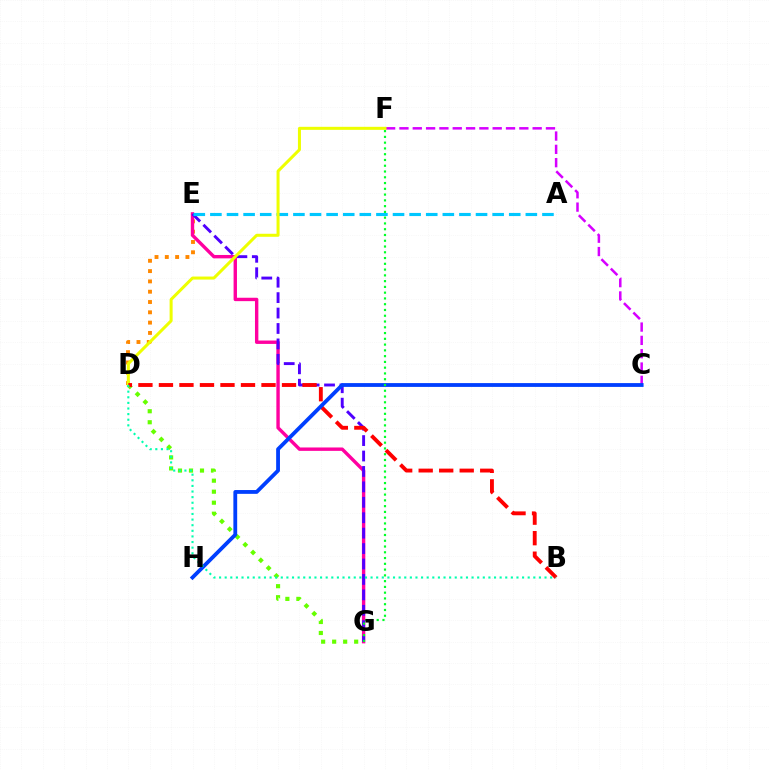{('D', 'E'): [{'color': '#ff8800', 'line_style': 'dotted', 'thickness': 2.8}], ('E', 'G'): [{'color': '#ff00a0', 'line_style': 'solid', 'thickness': 2.44}, {'color': '#4f00ff', 'line_style': 'dashed', 'thickness': 2.1}], ('A', 'E'): [{'color': '#00c7ff', 'line_style': 'dashed', 'thickness': 2.26}], ('C', 'F'): [{'color': '#d600ff', 'line_style': 'dashed', 'thickness': 1.81}], ('D', 'F'): [{'color': '#eeff00', 'line_style': 'solid', 'thickness': 2.18}], ('D', 'G'): [{'color': '#66ff00', 'line_style': 'dotted', 'thickness': 2.99}], ('B', 'D'): [{'color': '#ff0000', 'line_style': 'dashed', 'thickness': 2.79}, {'color': '#00ffaf', 'line_style': 'dotted', 'thickness': 1.52}], ('C', 'H'): [{'color': '#003fff', 'line_style': 'solid', 'thickness': 2.74}], ('F', 'G'): [{'color': '#00ff27', 'line_style': 'dotted', 'thickness': 1.57}]}